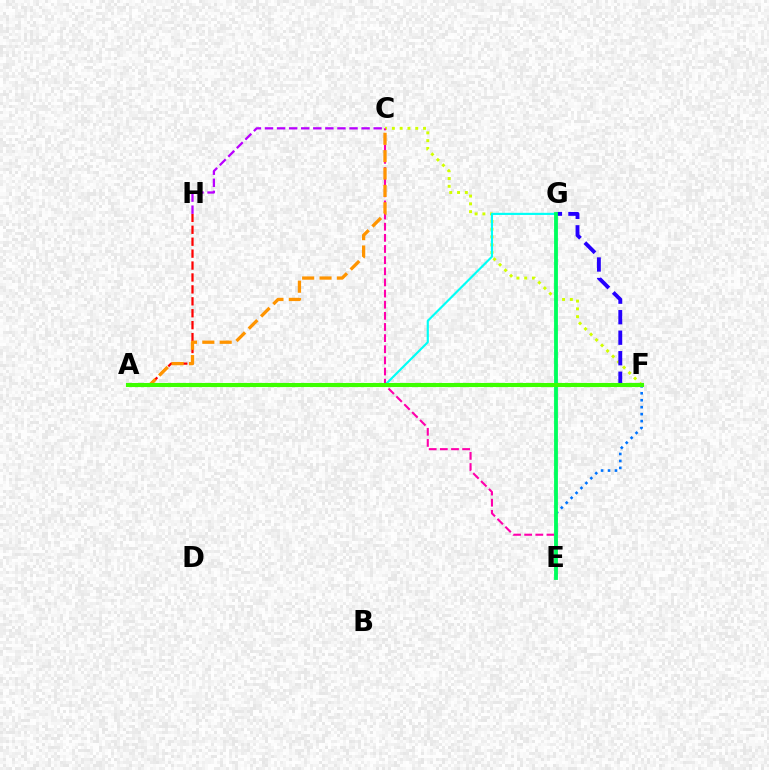{('E', 'F'): [{'color': '#0074ff', 'line_style': 'dotted', 'thickness': 1.89}], ('C', 'F'): [{'color': '#d1ff00', 'line_style': 'dotted', 'thickness': 2.12}], ('A', 'G'): [{'color': '#00fff6', 'line_style': 'solid', 'thickness': 1.55}], ('F', 'G'): [{'color': '#2500ff', 'line_style': 'dashed', 'thickness': 2.79}], ('C', 'E'): [{'color': '#ff00ac', 'line_style': 'dashed', 'thickness': 1.51}], ('E', 'G'): [{'color': '#00ff5c', 'line_style': 'solid', 'thickness': 2.76}], ('A', 'H'): [{'color': '#ff0000', 'line_style': 'dashed', 'thickness': 1.62}], ('C', 'H'): [{'color': '#b900ff', 'line_style': 'dashed', 'thickness': 1.64}], ('A', 'C'): [{'color': '#ff9400', 'line_style': 'dashed', 'thickness': 2.36}], ('A', 'F'): [{'color': '#3dff00', 'line_style': 'solid', 'thickness': 2.95}]}